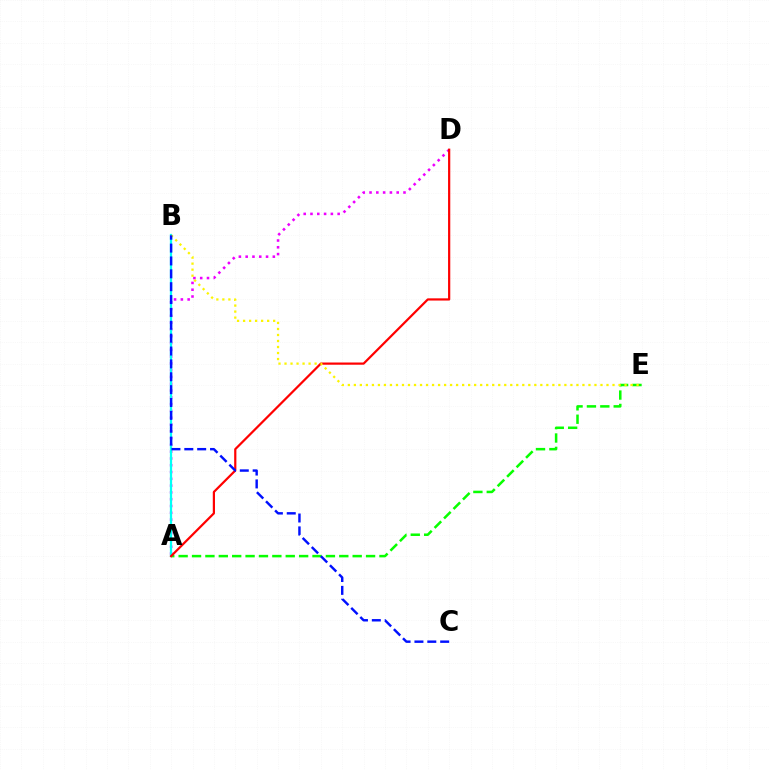{('A', 'D'): [{'color': '#ee00ff', 'line_style': 'dotted', 'thickness': 1.84}, {'color': '#ff0000', 'line_style': 'solid', 'thickness': 1.59}], ('A', 'E'): [{'color': '#08ff00', 'line_style': 'dashed', 'thickness': 1.82}], ('A', 'B'): [{'color': '#00fff6', 'line_style': 'solid', 'thickness': 1.62}], ('B', 'E'): [{'color': '#fcf500', 'line_style': 'dotted', 'thickness': 1.63}], ('B', 'C'): [{'color': '#0010ff', 'line_style': 'dashed', 'thickness': 1.75}]}